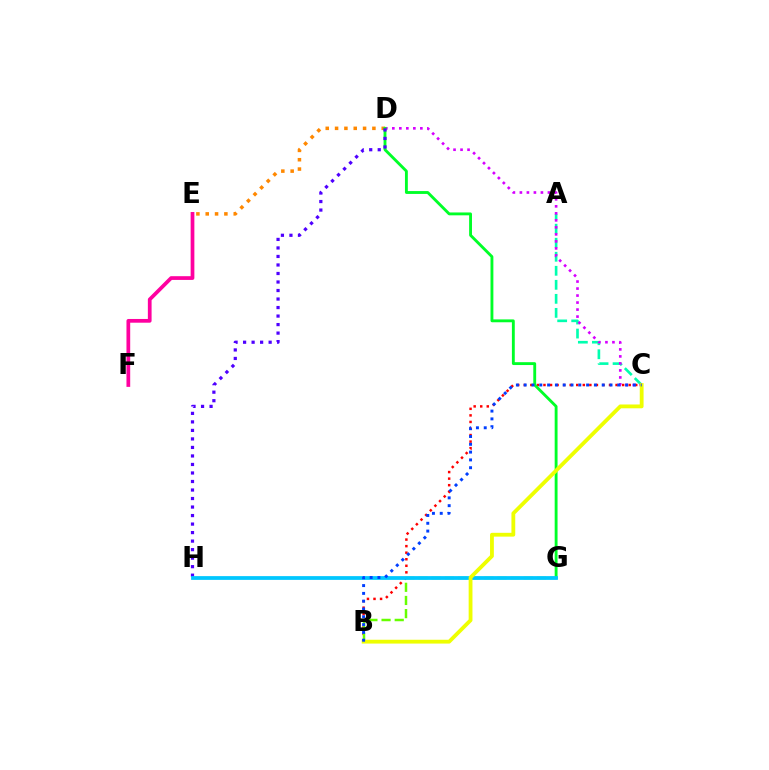{('A', 'C'): [{'color': '#00ffaf', 'line_style': 'dashed', 'thickness': 1.91}], ('D', 'E'): [{'color': '#ff8800', 'line_style': 'dotted', 'thickness': 2.54}], ('B', 'C'): [{'color': '#ff0000', 'line_style': 'dotted', 'thickness': 1.78}, {'color': '#eeff00', 'line_style': 'solid', 'thickness': 2.75}, {'color': '#003fff', 'line_style': 'dotted', 'thickness': 2.12}], ('C', 'D'): [{'color': '#d600ff', 'line_style': 'dotted', 'thickness': 1.9}], ('B', 'G'): [{'color': '#66ff00', 'line_style': 'dashed', 'thickness': 1.79}], ('D', 'G'): [{'color': '#00ff27', 'line_style': 'solid', 'thickness': 2.06}], ('D', 'H'): [{'color': '#4f00ff', 'line_style': 'dotted', 'thickness': 2.31}], ('G', 'H'): [{'color': '#00c7ff', 'line_style': 'solid', 'thickness': 2.7}], ('E', 'F'): [{'color': '#ff00a0', 'line_style': 'solid', 'thickness': 2.69}]}